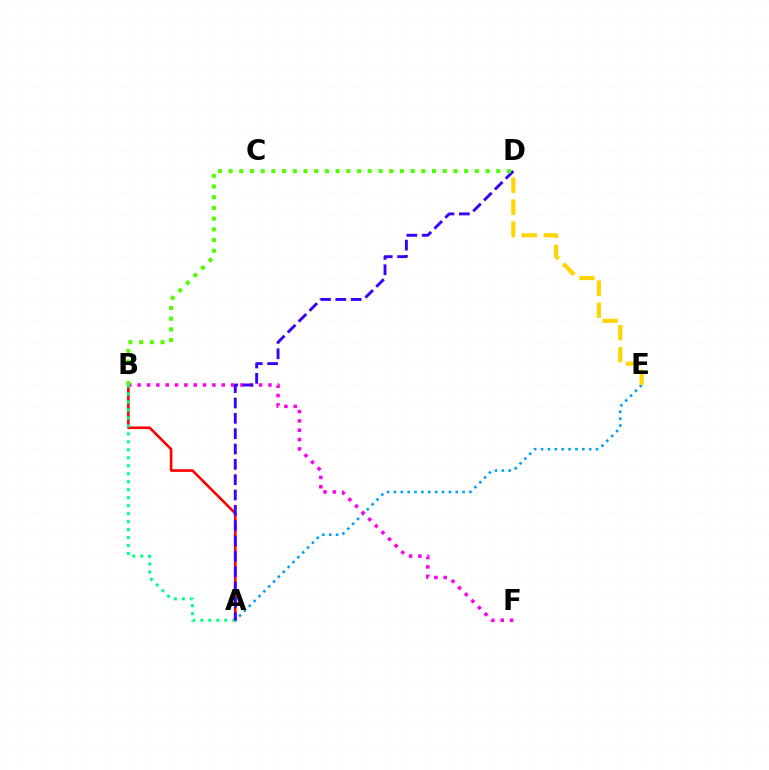{('A', 'B'): [{'color': '#ff0000', 'line_style': 'solid', 'thickness': 1.89}, {'color': '#00ff86', 'line_style': 'dotted', 'thickness': 2.17}], ('A', 'E'): [{'color': '#009eff', 'line_style': 'dotted', 'thickness': 1.87}], ('D', 'E'): [{'color': '#ffd500', 'line_style': 'dashed', 'thickness': 2.99}], ('B', 'F'): [{'color': '#ff00ed', 'line_style': 'dotted', 'thickness': 2.54}], ('A', 'D'): [{'color': '#3700ff', 'line_style': 'dashed', 'thickness': 2.08}], ('B', 'D'): [{'color': '#4fff00', 'line_style': 'dotted', 'thickness': 2.91}]}